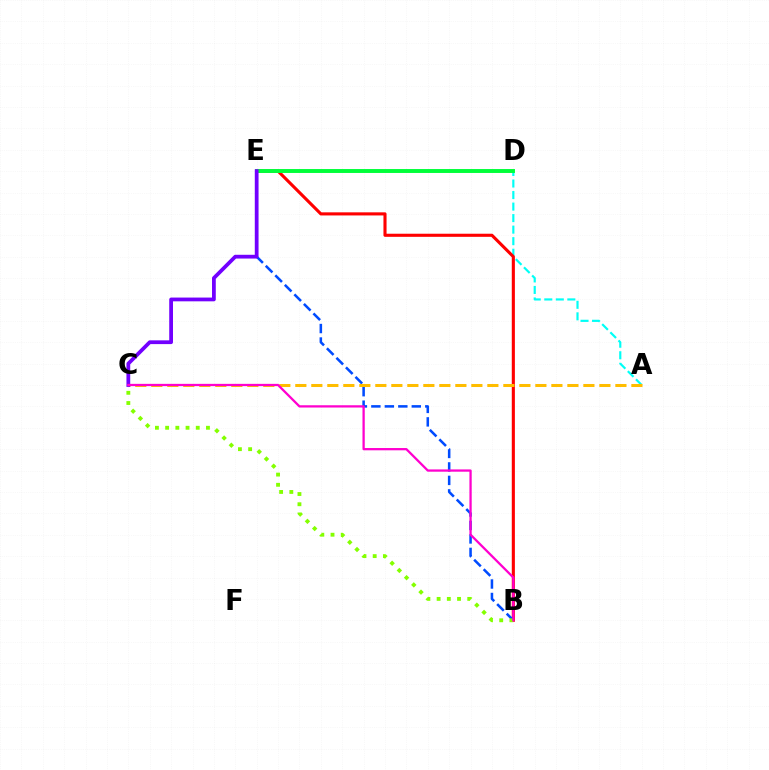{('A', 'D'): [{'color': '#00fff6', 'line_style': 'dashed', 'thickness': 1.57}], ('B', 'E'): [{'color': '#ff0000', 'line_style': 'solid', 'thickness': 2.24}, {'color': '#004bff', 'line_style': 'dashed', 'thickness': 1.83}], ('D', 'E'): [{'color': '#00ff39', 'line_style': 'solid', 'thickness': 2.82}], ('A', 'C'): [{'color': '#ffbd00', 'line_style': 'dashed', 'thickness': 2.17}], ('B', 'C'): [{'color': '#84ff00', 'line_style': 'dotted', 'thickness': 2.77}, {'color': '#ff00cf', 'line_style': 'solid', 'thickness': 1.64}], ('C', 'E'): [{'color': '#7200ff', 'line_style': 'solid', 'thickness': 2.71}]}